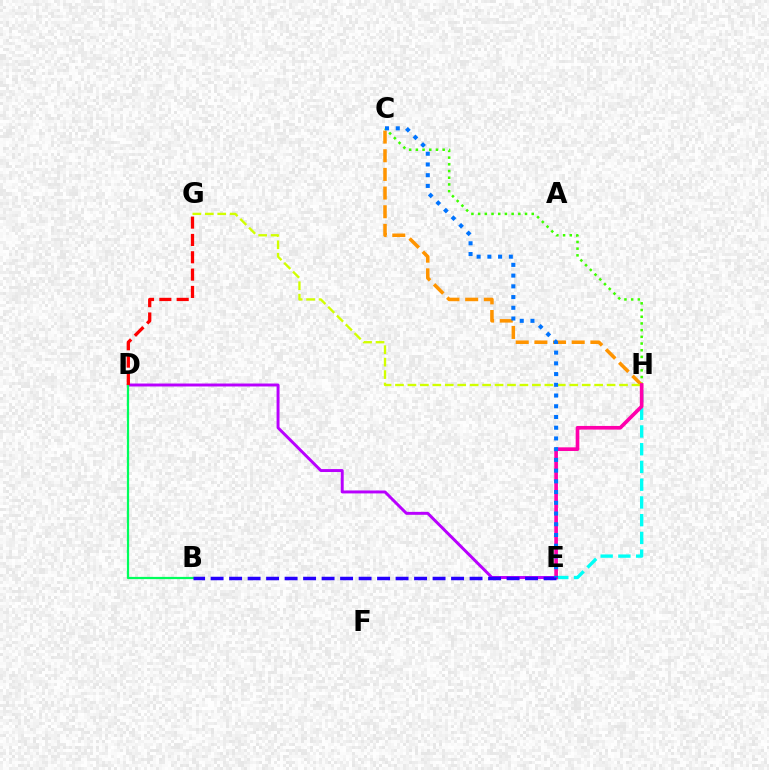{('E', 'H'): [{'color': '#00fff6', 'line_style': 'dashed', 'thickness': 2.41}, {'color': '#ff00ac', 'line_style': 'solid', 'thickness': 2.63}], ('C', 'H'): [{'color': '#3dff00', 'line_style': 'dotted', 'thickness': 1.82}, {'color': '#ff9400', 'line_style': 'dashed', 'thickness': 2.54}], ('D', 'E'): [{'color': '#b900ff', 'line_style': 'solid', 'thickness': 2.12}], ('B', 'D'): [{'color': '#00ff5c', 'line_style': 'solid', 'thickness': 1.6}], ('G', 'H'): [{'color': '#d1ff00', 'line_style': 'dashed', 'thickness': 1.69}], ('B', 'E'): [{'color': '#2500ff', 'line_style': 'dashed', 'thickness': 2.51}], ('D', 'G'): [{'color': '#ff0000', 'line_style': 'dashed', 'thickness': 2.35}], ('C', 'E'): [{'color': '#0074ff', 'line_style': 'dotted', 'thickness': 2.91}]}